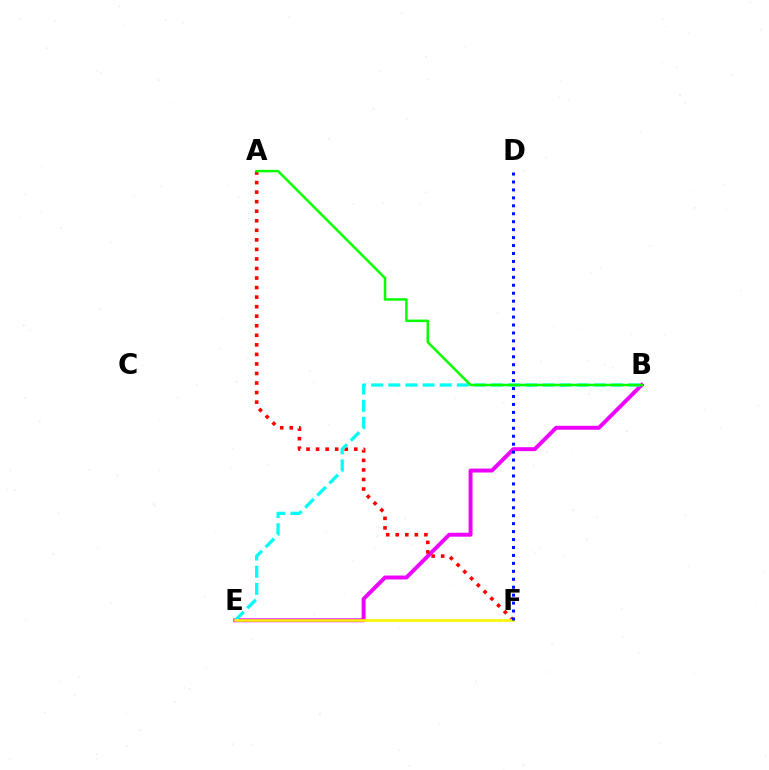{('B', 'E'): [{'color': '#ee00ff', 'line_style': 'solid', 'thickness': 2.83}, {'color': '#00fff6', 'line_style': 'dashed', 'thickness': 2.33}], ('A', 'F'): [{'color': '#ff0000', 'line_style': 'dotted', 'thickness': 2.59}], ('A', 'B'): [{'color': '#08ff00', 'line_style': 'solid', 'thickness': 1.8}], ('E', 'F'): [{'color': '#fcf500', 'line_style': 'solid', 'thickness': 1.87}], ('D', 'F'): [{'color': '#0010ff', 'line_style': 'dotted', 'thickness': 2.16}]}